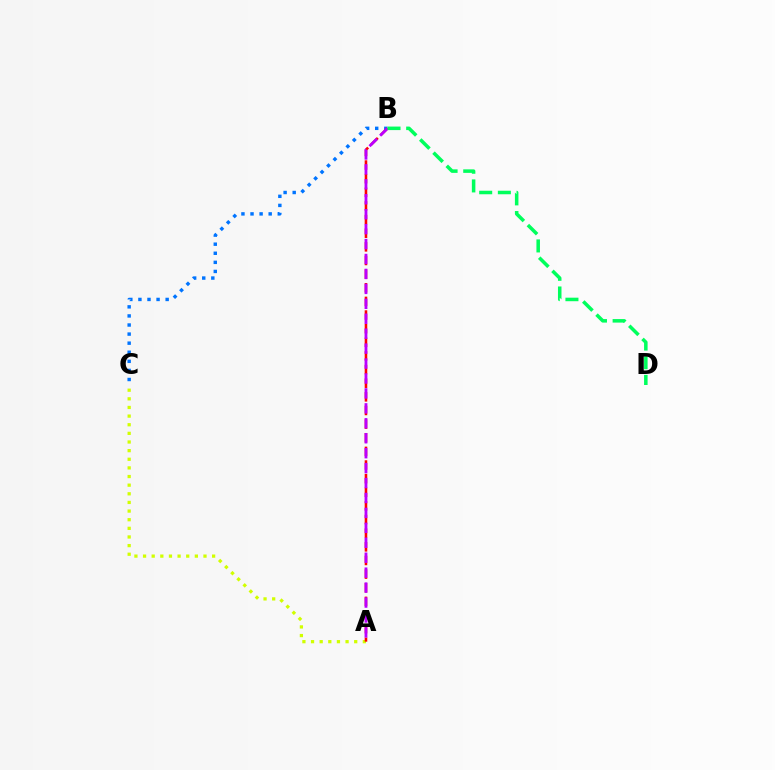{('A', 'C'): [{'color': '#d1ff00', 'line_style': 'dotted', 'thickness': 2.35}], ('B', 'C'): [{'color': '#0074ff', 'line_style': 'dotted', 'thickness': 2.47}], ('A', 'B'): [{'color': '#ff0000', 'line_style': 'dashed', 'thickness': 1.85}, {'color': '#b900ff', 'line_style': 'dashed', 'thickness': 2.03}], ('B', 'D'): [{'color': '#00ff5c', 'line_style': 'dashed', 'thickness': 2.54}]}